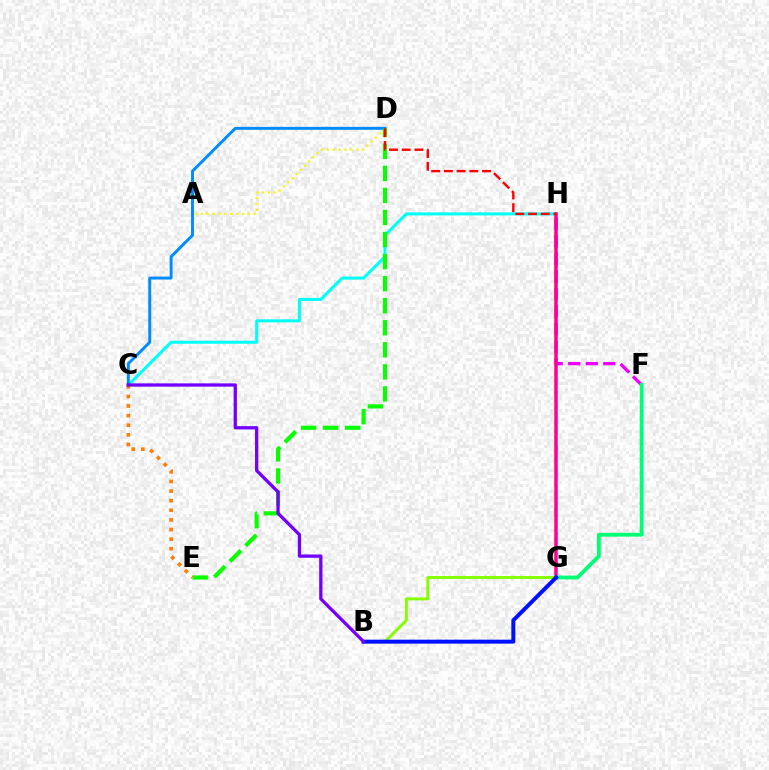{('C', 'H'): [{'color': '#00fff6', 'line_style': 'solid', 'thickness': 2.19}], ('A', 'D'): [{'color': '#fcf500', 'line_style': 'dotted', 'thickness': 1.6}], ('F', 'H'): [{'color': '#ee00ff', 'line_style': 'dashed', 'thickness': 2.38}], ('B', 'G'): [{'color': '#84ff00', 'line_style': 'solid', 'thickness': 2.11}, {'color': '#0010ff', 'line_style': 'solid', 'thickness': 2.86}], ('C', 'D'): [{'color': '#008cff', 'line_style': 'solid', 'thickness': 2.11}], ('D', 'E'): [{'color': '#08ff00', 'line_style': 'dashed', 'thickness': 3.0}], ('G', 'H'): [{'color': '#ff0094', 'line_style': 'solid', 'thickness': 2.53}], ('D', 'H'): [{'color': '#ff0000', 'line_style': 'dashed', 'thickness': 1.73}], ('F', 'G'): [{'color': '#00ff74', 'line_style': 'solid', 'thickness': 2.75}], ('C', 'E'): [{'color': '#ff7c00', 'line_style': 'dotted', 'thickness': 2.61}], ('B', 'C'): [{'color': '#7200ff', 'line_style': 'solid', 'thickness': 2.36}]}